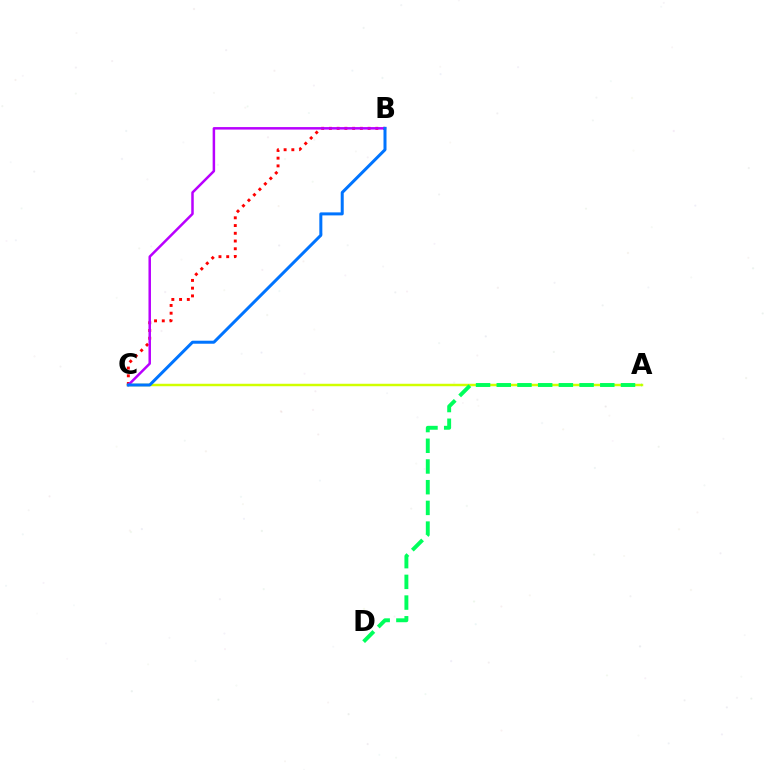{('A', 'C'): [{'color': '#d1ff00', 'line_style': 'solid', 'thickness': 1.78}], ('B', 'C'): [{'color': '#ff0000', 'line_style': 'dotted', 'thickness': 2.1}, {'color': '#b900ff', 'line_style': 'solid', 'thickness': 1.8}, {'color': '#0074ff', 'line_style': 'solid', 'thickness': 2.17}], ('A', 'D'): [{'color': '#00ff5c', 'line_style': 'dashed', 'thickness': 2.81}]}